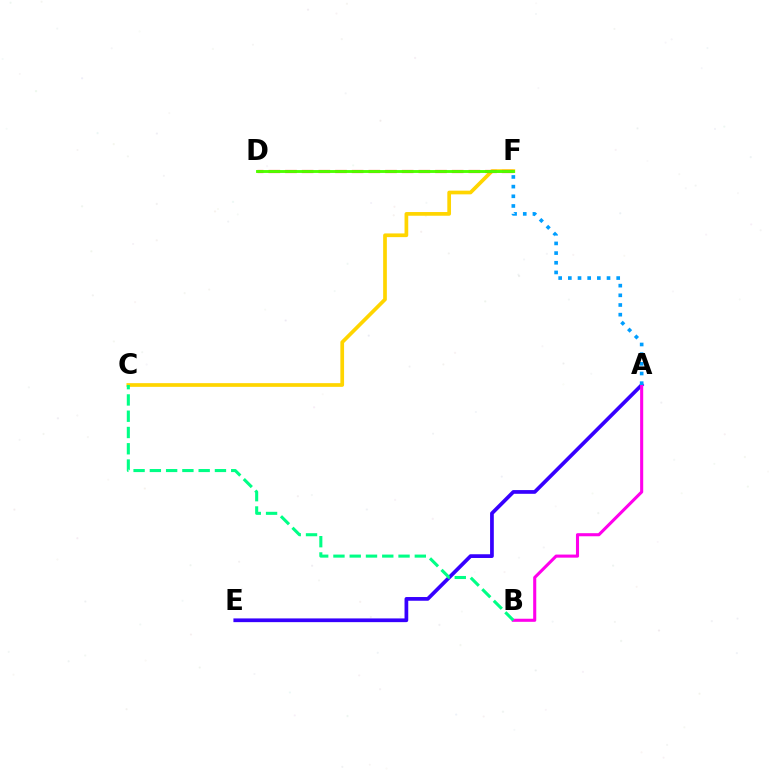{('C', 'F'): [{'color': '#ffd500', 'line_style': 'solid', 'thickness': 2.67}], ('A', 'E'): [{'color': '#3700ff', 'line_style': 'solid', 'thickness': 2.68}], ('D', 'F'): [{'color': '#ff0000', 'line_style': 'dashed', 'thickness': 2.26}, {'color': '#4fff00', 'line_style': 'solid', 'thickness': 2.08}], ('A', 'B'): [{'color': '#ff00ed', 'line_style': 'solid', 'thickness': 2.22}], ('B', 'C'): [{'color': '#00ff86', 'line_style': 'dashed', 'thickness': 2.21}], ('A', 'F'): [{'color': '#009eff', 'line_style': 'dotted', 'thickness': 2.63}]}